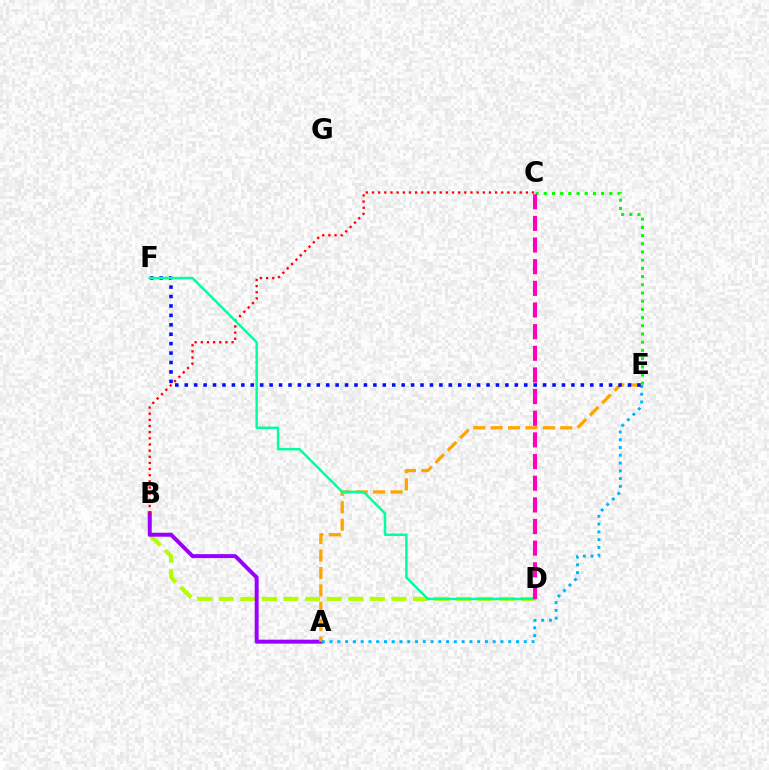{('B', 'D'): [{'color': '#b3ff00', 'line_style': 'dashed', 'thickness': 2.93}], ('A', 'B'): [{'color': '#9b00ff', 'line_style': 'solid', 'thickness': 2.86}], ('B', 'C'): [{'color': '#ff0000', 'line_style': 'dotted', 'thickness': 1.67}], ('A', 'E'): [{'color': '#ffa500', 'line_style': 'dashed', 'thickness': 2.36}, {'color': '#00b5ff', 'line_style': 'dotted', 'thickness': 2.11}], ('C', 'E'): [{'color': '#08ff00', 'line_style': 'dotted', 'thickness': 2.23}], ('E', 'F'): [{'color': '#0010ff', 'line_style': 'dotted', 'thickness': 2.56}], ('D', 'F'): [{'color': '#00ff9d', 'line_style': 'solid', 'thickness': 1.78}], ('C', 'D'): [{'color': '#ff00bd', 'line_style': 'dashed', 'thickness': 2.94}]}